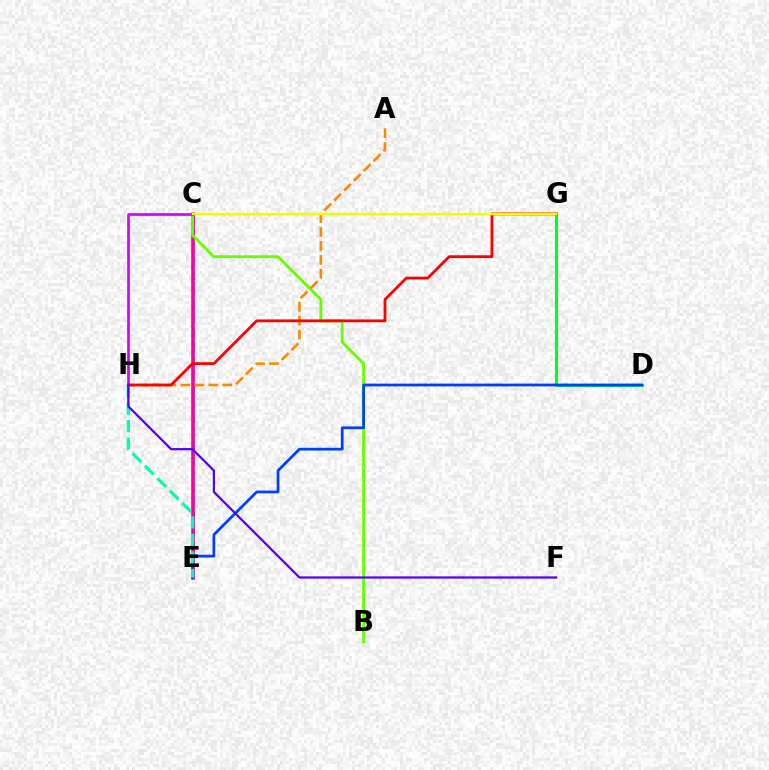{('C', 'E'): [{'color': '#00c7ff', 'line_style': 'dashed', 'thickness': 1.93}, {'color': '#ff00a0', 'line_style': 'solid', 'thickness': 2.64}], ('B', 'C'): [{'color': '#66ff00', 'line_style': 'solid', 'thickness': 2.06}], ('D', 'G'): [{'color': '#00ff27', 'line_style': 'solid', 'thickness': 2.24}], ('A', 'H'): [{'color': '#ff8800', 'line_style': 'dashed', 'thickness': 1.89}], ('C', 'H'): [{'color': '#d600ff', 'line_style': 'solid', 'thickness': 1.94}], ('D', 'E'): [{'color': '#003fff', 'line_style': 'solid', 'thickness': 1.98}], ('E', 'H'): [{'color': '#00ffaf', 'line_style': 'dashed', 'thickness': 2.38}], ('G', 'H'): [{'color': '#ff0000', 'line_style': 'solid', 'thickness': 2.01}], ('F', 'H'): [{'color': '#4f00ff', 'line_style': 'solid', 'thickness': 1.61}], ('C', 'G'): [{'color': '#eeff00', 'line_style': 'solid', 'thickness': 1.77}]}